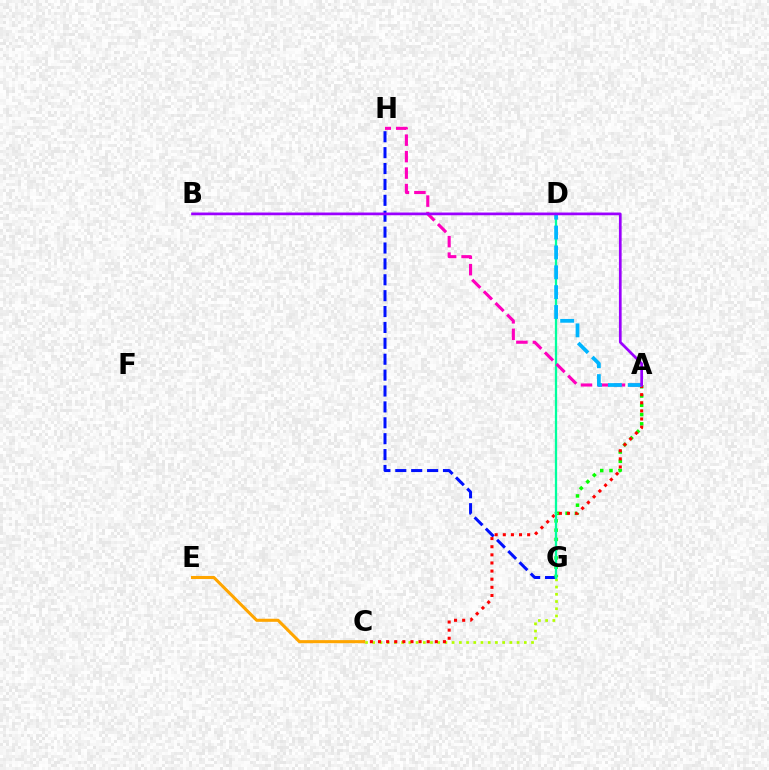{('C', 'G'): [{'color': '#b3ff00', 'line_style': 'dotted', 'thickness': 1.96}], ('G', 'H'): [{'color': '#0010ff', 'line_style': 'dashed', 'thickness': 2.16}], ('A', 'G'): [{'color': '#08ff00', 'line_style': 'dotted', 'thickness': 2.52}], ('A', 'C'): [{'color': '#ff0000', 'line_style': 'dotted', 'thickness': 2.21}], ('D', 'G'): [{'color': '#00ff9d', 'line_style': 'solid', 'thickness': 1.64}], ('A', 'H'): [{'color': '#ff00bd', 'line_style': 'dashed', 'thickness': 2.24}], ('A', 'D'): [{'color': '#00b5ff', 'line_style': 'dashed', 'thickness': 2.7}], ('C', 'E'): [{'color': '#ffa500', 'line_style': 'solid', 'thickness': 2.21}], ('A', 'B'): [{'color': '#9b00ff', 'line_style': 'solid', 'thickness': 1.95}]}